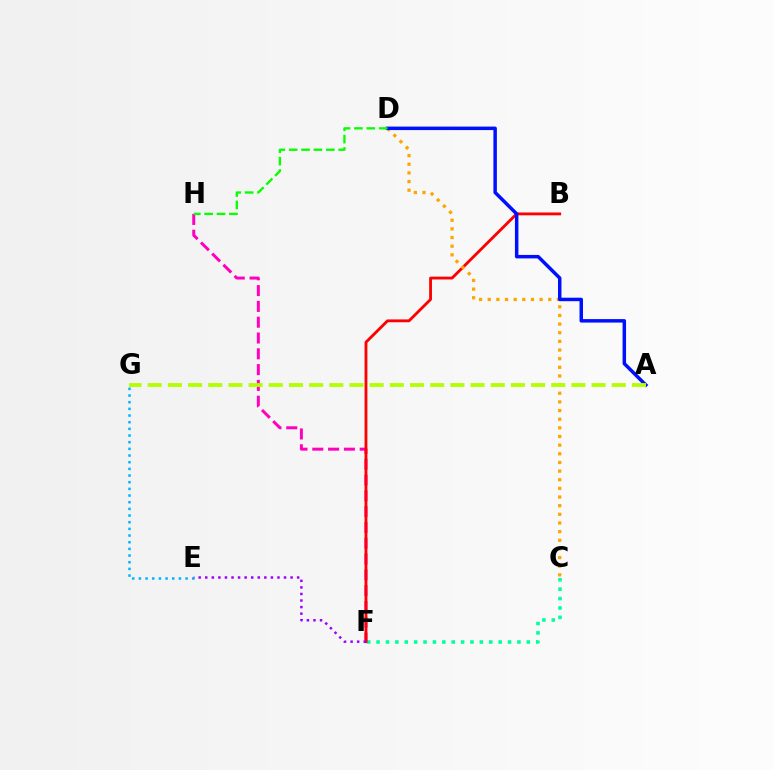{('E', 'G'): [{'color': '#00b5ff', 'line_style': 'dotted', 'thickness': 1.81}], ('C', 'F'): [{'color': '#00ff9d', 'line_style': 'dotted', 'thickness': 2.55}], ('F', 'H'): [{'color': '#ff00bd', 'line_style': 'dashed', 'thickness': 2.15}], ('B', 'F'): [{'color': '#ff0000', 'line_style': 'solid', 'thickness': 2.04}], ('C', 'D'): [{'color': '#ffa500', 'line_style': 'dotted', 'thickness': 2.35}], ('A', 'D'): [{'color': '#0010ff', 'line_style': 'solid', 'thickness': 2.51}], ('A', 'G'): [{'color': '#b3ff00', 'line_style': 'dashed', 'thickness': 2.74}], ('D', 'H'): [{'color': '#08ff00', 'line_style': 'dashed', 'thickness': 1.68}], ('E', 'F'): [{'color': '#9b00ff', 'line_style': 'dotted', 'thickness': 1.78}]}